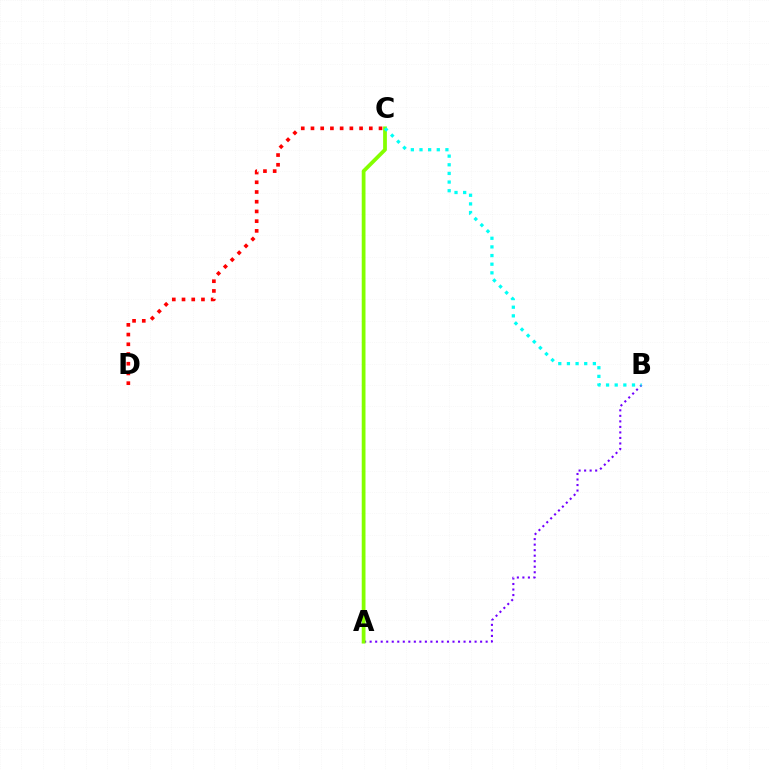{('C', 'D'): [{'color': '#ff0000', 'line_style': 'dotted', 'thickness': 2.64}], ('A', 'B'): [{'color': '#7200ff', 'line_style': 'dotted', 'thickness': 1.5}], ('A', 'C'): [{'color': '#84ff00', 'line_style': 'solid', 'thickness': 2.71}], ('B', 'C'): [{'color': '#00fff6', 'line_style': 'dotted', 'thickness': 2.35}]}